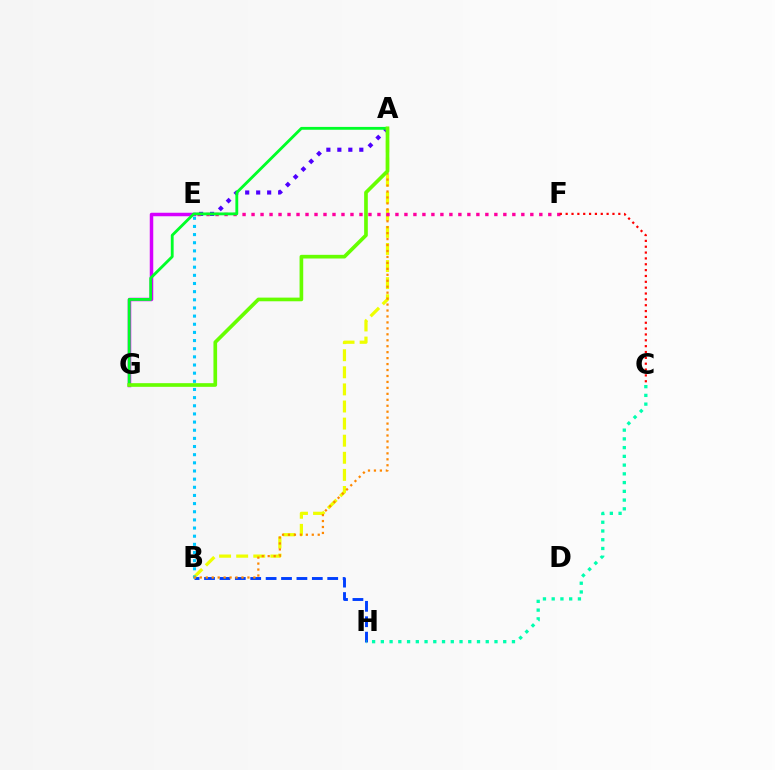{('B', 'H'): [{'color': '#003fff', 'line_style': 'dashed', 'thickness': 2.09}], ('C', 'H'): [{'color': '#00ffaf', 'line_style': 'dotted', 'thickness': 2.38}], ('A', 'E'): [{'color': '#4f00ff', 'line_style': 'dotted', 'thickness': 2.98}], ('E', 'G'): [{'color': '#d600ff', 'line_style': 'solid', 'thickness': 2.51}], ('A', 'B'): [{'color': '#eeff00', 'line_style': 'dashed', 'thickness': 2.32}, {'color': '#ff8800', 'line_style': 'dotted', 'thickness': 1.62}], ('B', 'E'): [{'color': '#00c7ff', 'line_style': 'dotted', 'thickness': 2.21}], ('E', 'F'): [{'color': '#ff00a0', 'line_style': 'dotted', 'thickness': 2.44}], ('C', 'F'): [{'color': '#ff0000', 'line_style': 'dotted', 'thickness': 1.59}], ('A', 'G'): [{'color': '#00ff27', 'line_style': 'solid', 'thickness': 2.04}, {'color': '#66ff00', 'line_style': 'solid', 'thickness': 2.64}]}